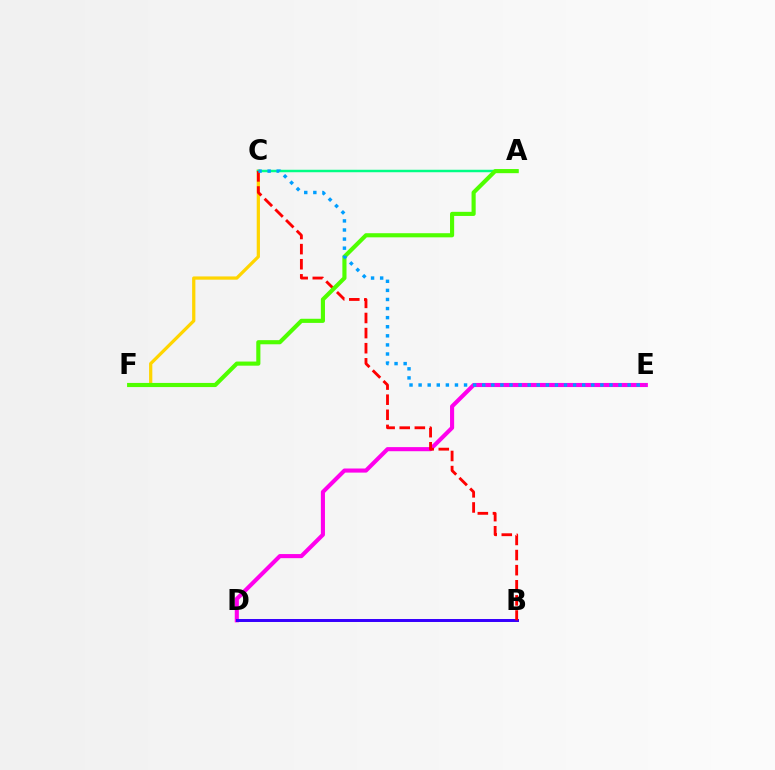{('C', 'F'): [{'color': '#ffd500', 'line_style': 'solid', 'thickness': 2.34}], ('D', 'E'): [{'color': '#ff00ed', 'line_style': 'solid', 'thickness': 2.95}], ('A', 'C'): [{'color': '#00ff86', 'line_style': 'solid', 'thickness': 1.78}], ('B', 'D'): [{'color': '#3700ff', 'line_style': 'solid', 'thickness': 2.15}], ('B', 'C'): [{'color': '#ff0000', 'line_style': 'dashed', 'thickness': 2.05}], ('A', 'F'): [{'color': '#4fff00', 'line_style': 'solid', 'thickness': 2.97}], ('C', 'E'): [{'color': '#009eff', 'line_style': 'dotted', 'thickness': 2.47}]}